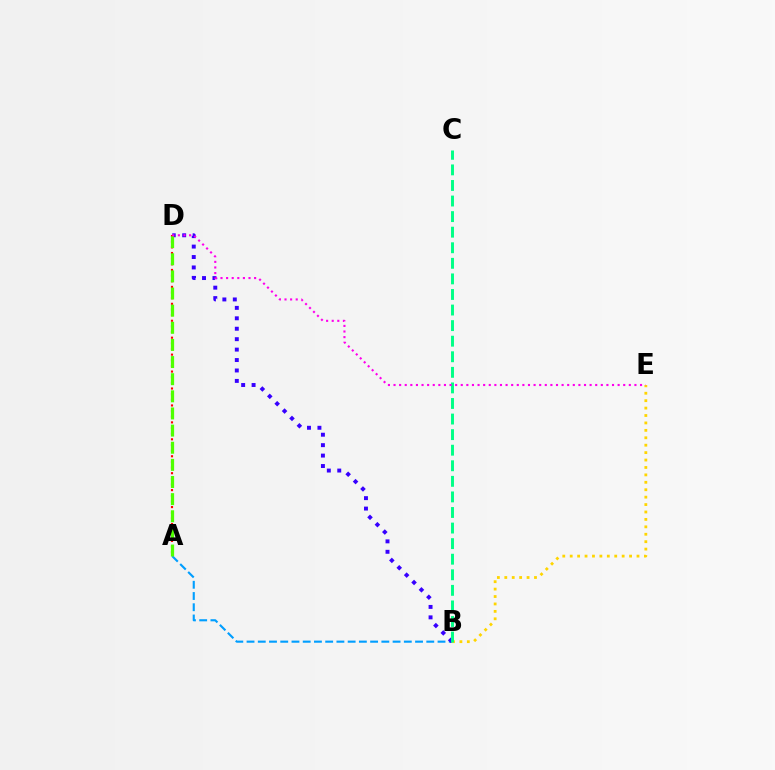{('B', 'E'): [{'color': '#ffd500', 'line_style': 'dotted', 'thickness': 2.02}], ('A', 'B'): [{'color': '#009eff', 'line_style': 'dashed', 'thickness': 1.53}], ('B', 'D'): [{'color': '#3700ff', 'line_style': 'dotted', 'thickness': 2.84}], ('A', 'D'): [{'color': '#ff0000', 'line_style': 'dotted', 'thickness': 1.53}, {'color': '#4fff00', 'line_style': 'dashed', 'thickness': 2.33}], ('B', 'C'): [{'color': '#00ff86', 'line_style': 'dashed', 'thickness': 2.12}], ('D', 'E'): [{'color': '#ff00ed', 'line_style': 'dotted', 'thickness': 1.52}]}